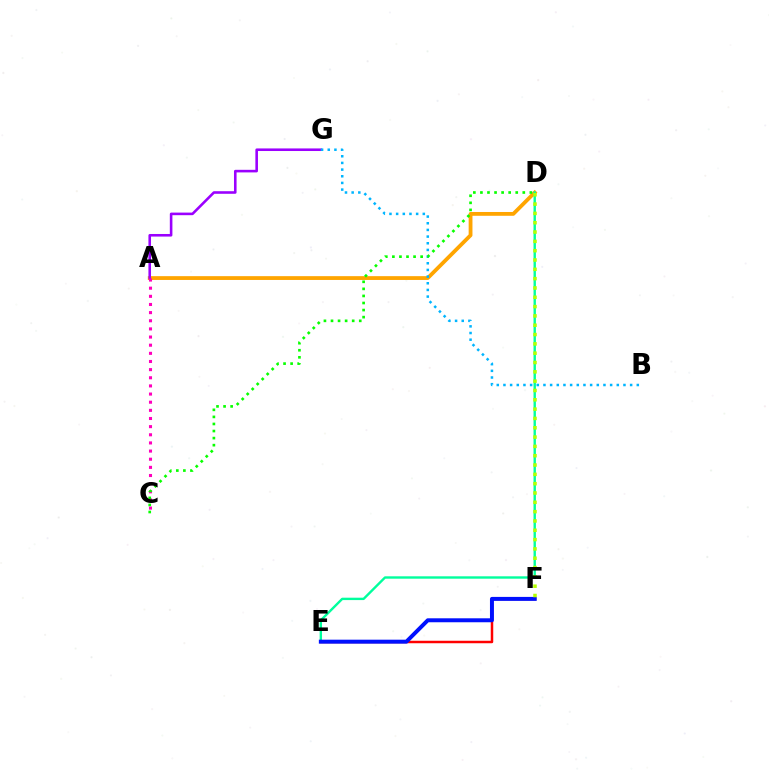{('E', 'F'): [{'color': '#ff0000', 'line_style': 'solid', 'thickness': 1.79}, {'color': '#0010ff', 'line_style': 'solid', 'thickness': 2.85}], ('A', 'D'): [{'color': '#ffa500', 'line_style': 'solid', 'thickness': 2.74}], ('A', 'G'): [{'color': '#9b00ff', 'line_style': 'solid', 'thickness': 1.86}], ('D', 'E'): [{'color': '#00ff9d', 'line_style': 'solid', 'thickness': 1.72}], ('A', 'C'): [{'color': '#ff00bd', 'line_style': 'dotted', 'thickness': 2.21}], ('B', 'G'): [{'color': '#00b5ff', 'line_style': 'dotted', 'thickness': 1.81}], ('D', 'F'): [{'color': '#b3ff00', 'line_style': 'dotted', 'thickness': 2.53}], ('C', 'D'): [{'color': '#08ff00', 'line_style': 'dotted', 'thickness': 1.92}]}